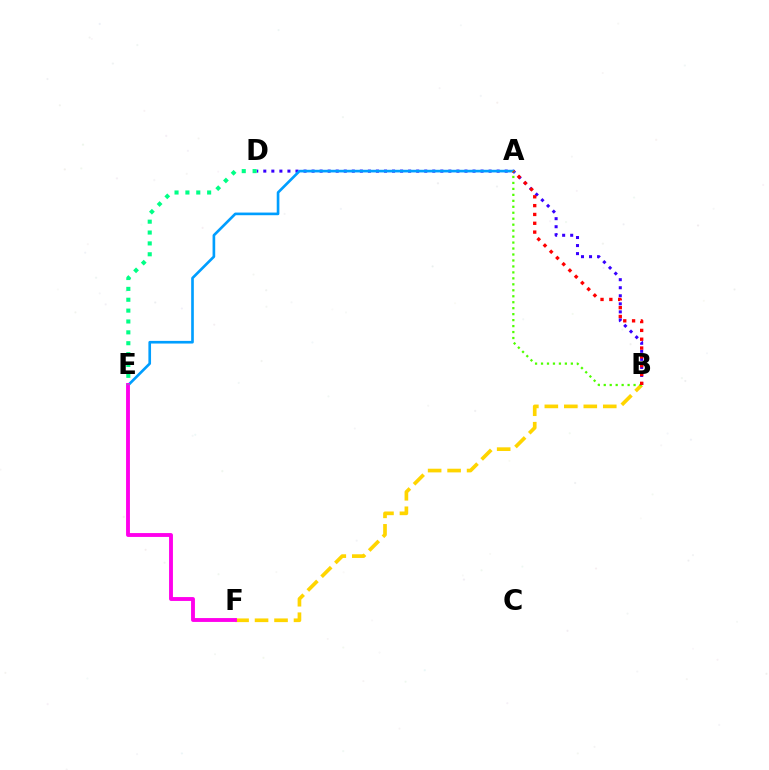{('B', 'F'): [{'color': '#ffd500', 'line_style': 'dashed', 'thickness': 2.65}], ('B', 'D'): [{'color': '#3700ff', 'line_style': 'dotted', 'thickness': 2.19}], ('A', 'E'): [{'color': '#009eff', 'line_style': 'solid', 'thickness': 1.91}], ('A', 'B'): [{'color': '#4fff00', 'line_style': 'dotted', 'thickness': 1.62}, {'color': '#ff0000', 'line_style': 'dotted', 'thickness': 2.4}], ('E', 'F'): [{'color': '#ff00ed', 'line_style': 'solid', 'thickness': 2.78}], ('D', 'E'): [{'color': '#00ff86', 'line_style': 'dotted', 'thickness': 2.95}]}